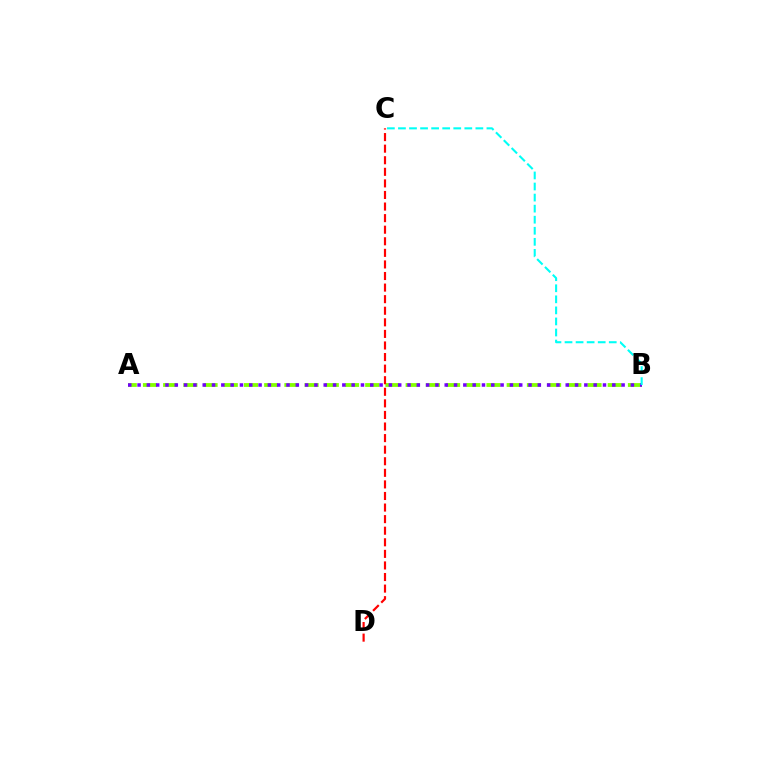{('A', 'B'): [{'color': '#84ff00', 'line_style': 'dashed', 'thickness': 2.75}, {'color': '#7200ff', 'line_style': 'dotted', 'thickness': 2.53}], ('C', 'D'): [{'color': '#ff0000', 'line_style': 'dashed', 'thickness': 1.57}], ('B', 'C'): [{'color': '#00fff6', 'line_style': 'dashed', 'thickness': 1.5}]}